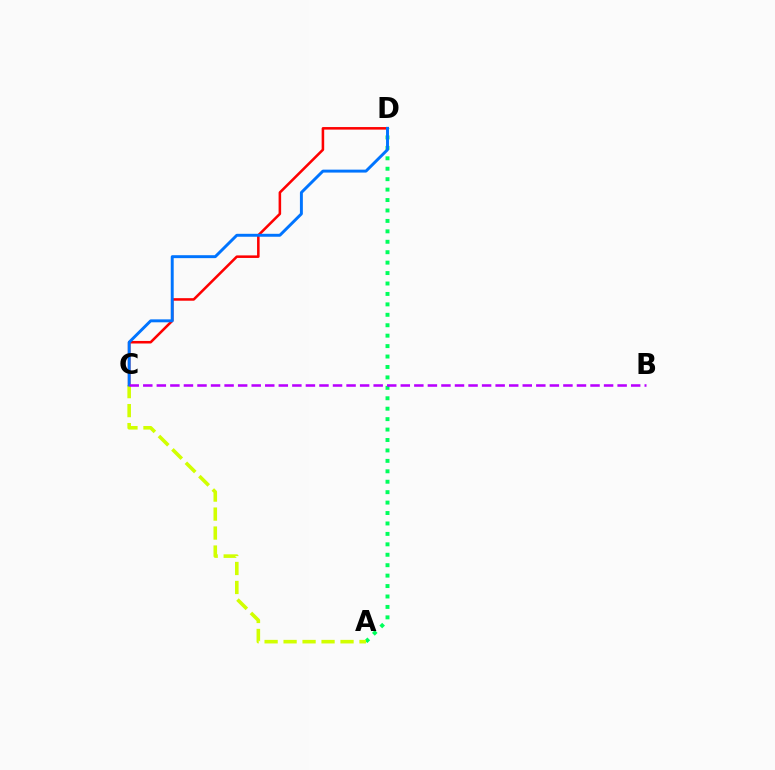{('A', 'D'): [{'color': '#00ff5c', 'line_style': 'dotted', 'thickness': 2.83}], ('C', 'D'): [{'color': '#ff0000', 'line_style': 'solid', 'thickness': 1.83}, {'color': '#0074ff', 'line_style': 'solid', 'thickness': 2.11}], ('A', 'C'): [{'color': '#d1ff00', 'line_style': 'dashed', 'thickness': 2.58}], ('B', 'C'): [{'color': '#b900ff', 'line_style': 'dashed', 'thickness': 1.84}]}